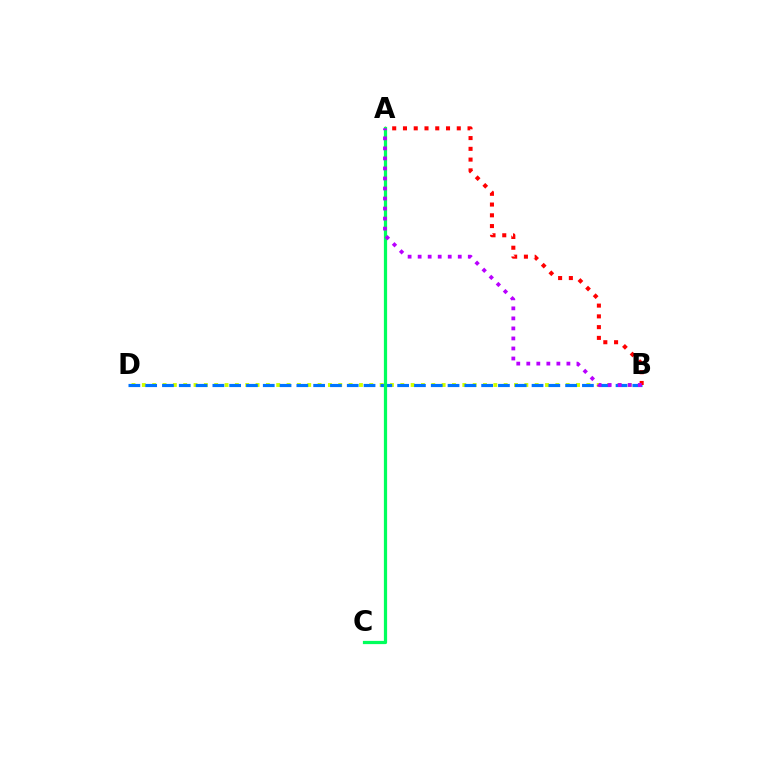{('B', 'D'): [{'color': '#d1ff00', 'line_style': 'dotted', 'thickness': 2.81}, {'color': '#0074ff', 'line_style': 'dashed', 'thickness': 2.28}], ('A', 'B'): [{'color': '#ff0000', 'line_style': 'dotted', 'thickness': 2.92}, {'color': '#b900ff', 'line_style': 'dotted', 'thickness': 2.72}], ('A', 'C'): [{'color': '#00ff5c', 'line_style': 'solid', 'thickness': 2.32}]}